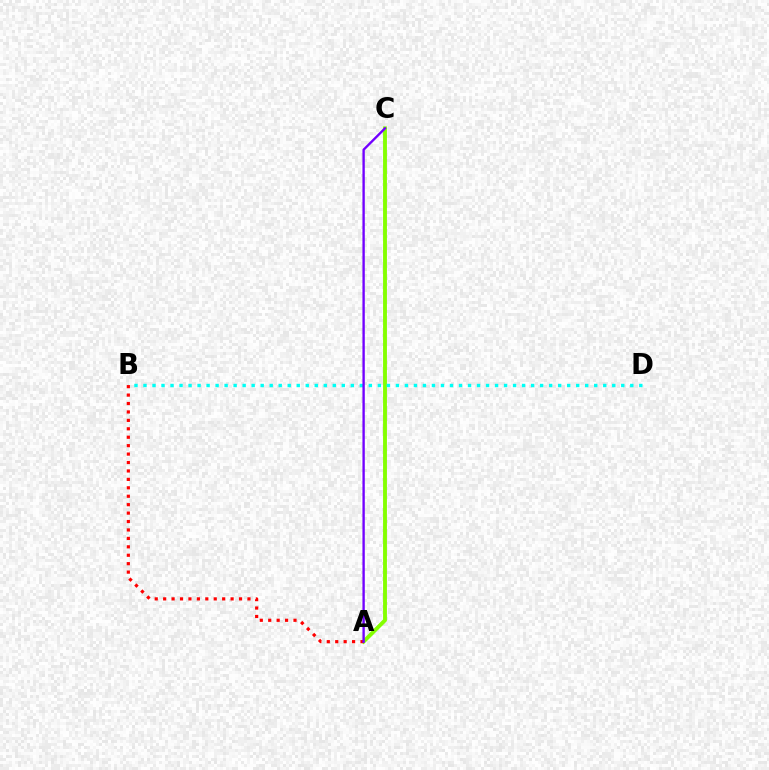{('A', 'C'): [{'color': '#84ff00', 'line_style': 'solid', 'thickness': 2.78}, {'color': '#7200ff', 'line_style': 'solid', 'thickness': 1.7}], ('B', 'D'): [{'color': '#00fff6', 'line_style': 'dotted', 'thickness': 2.45}], ('A', 'B'): [{'color': '#ff0000', 'line_style': 'dotted', 'thickness': 2.29}]}